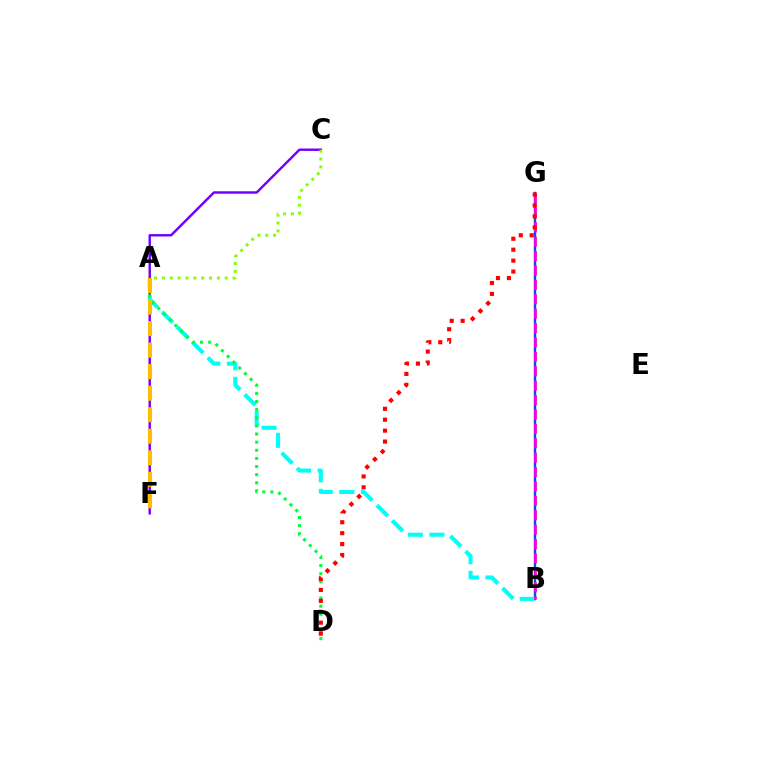{('B', 'G'): [{'color': '#004bff', 'line_style': 'solid', 'thickness': 1.73}, {'color': '#ff00cf', 'line_style': 'dashed', 'thickness': 1.96}], ('C', 'F'): [{'color': '#7200ff', 'line_style': 'solid', 'thickness': 1.76}], ('A', 'B'): [{'color': '#00fff6', 'line_style': 'dashed', 'thickness': 2.93}], ('A', 'D'): [{'color': '#00ff39', 'line_style': 'dotted', 'thickness': 2.21}], ('D', 'G'): [{'color': '#ff0000', 'line_style': 'dotted', 'thickness': 2.97}], ('A', 'F'): [{'color': '#ffbd00', 'line_style': 'dashed', 'thickness': 2.93}], ('A', 'C'): [{'color': '#84ff00', 'line_style': 'dotted', 'thickness': 2.13}]}